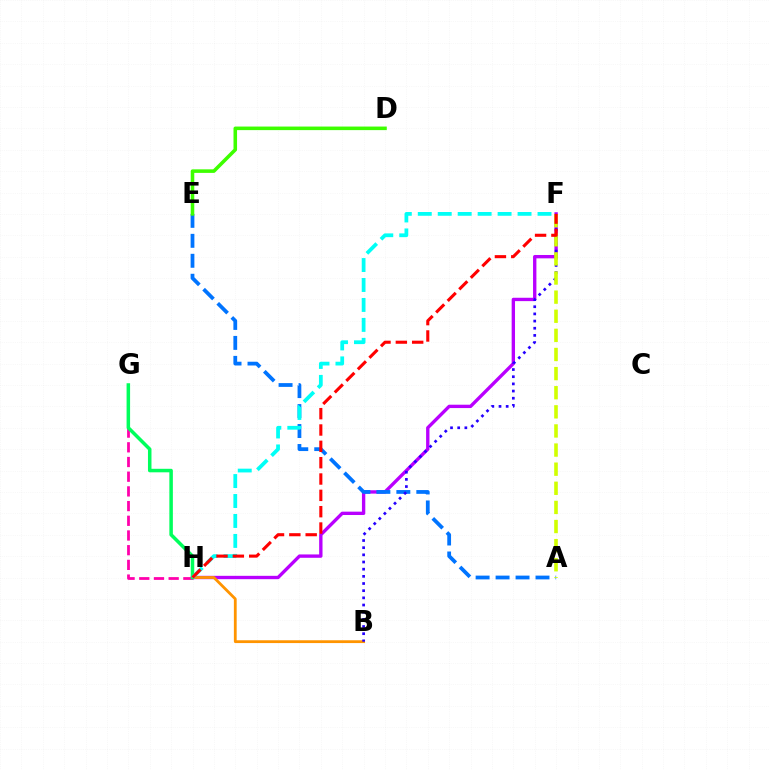{('F', 'H'): [{'color': '#b900ff', 'line_style': 'solid', 'thickness': 2.42}, {'color': '#00fff6', 'line_style': 'dashed', 'thickness': 2.71}, {'color': '#ff0000', 'line_style': 'dashed', 'thickness': 2.22}], ('B', 'H'): [{'color': '#ff9400', 'line_style': 'solid', 'thickness': 2.02}], ('G', 'H'): [{'color': '#ff00ac', 'line_style': 'dashed', 'thickness': 2.0}, {'color': '#00ff5c', 'line_style': 'solid', 'thickness': 2.53}], ('A', 'E'): [{'color': '#0074ff', 'line_style': 'dashed', 'thickness': 2.71}], ('D', 'E'): [{'color': '#3dff00', 'line_style': 'solid', 'thickness': 2.56}], ('B', 'F'): [{'color': '#2500ff', 'line_style': 'dotted', 'thickness': 1.95}], ('A', 'F'): [{'color': '#d1ff00', 'line_style': 'dashed', 'thickness': 2.6}]}